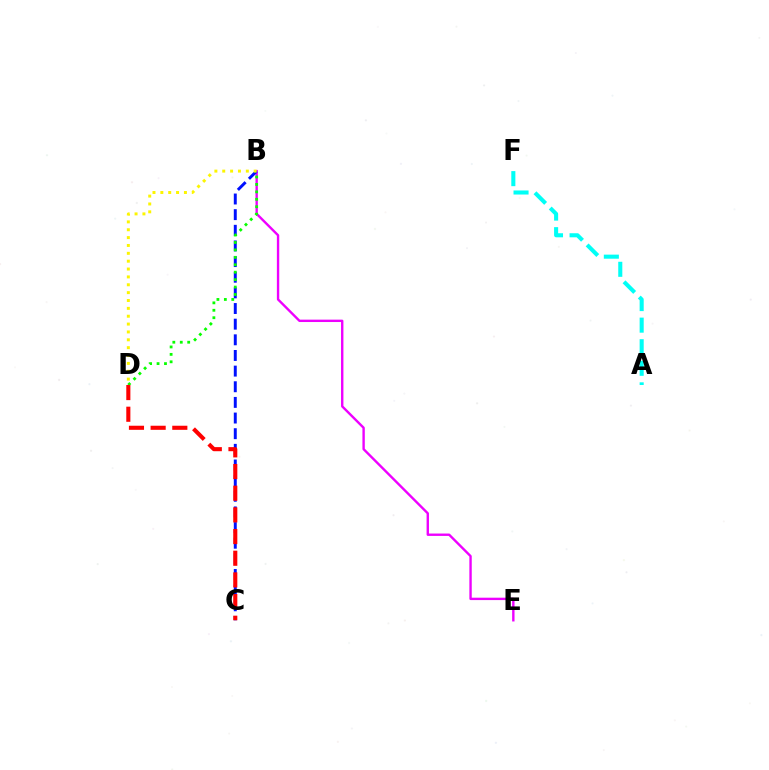{('B', 'E'): [{'color': '#ee00ff', 'line_style': 'solid', 'thickness': 1.72}], ('A', 'F'): [{'color': '#00fff6', 'line_style': 'dashed', 'thickness': 2.93}], ('B', 'C'): [{'color': '#0010ff', 'line_style': 'dashed', 'thickness': 2.13}], ('B', 'D'): [{'color': '#08ff00', 'line_style': 'dotted', 'thickness': 2.02}, {'color': '#fcf500', 'line_style': 'dotted', 'thickness': 2.14}], ('C', 'D'): [{'color': '#ff0000', 'line_style': 'dashed', 'thickness': 2.94}]}